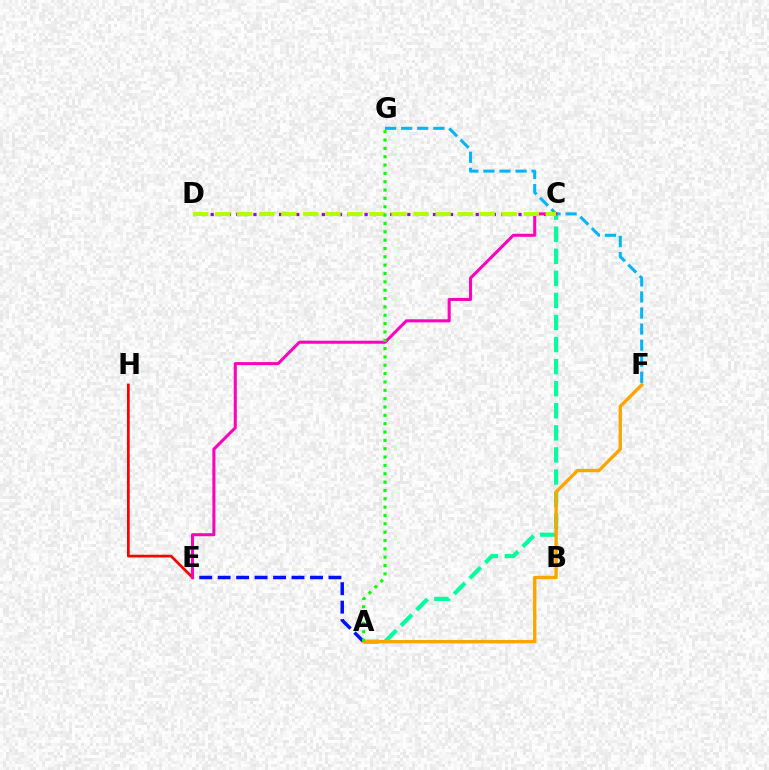{('F', 'G'): [{'color': '#00b5ff', 'line_style': 'dashed', 'thickness': 2.18}], ('A', 'E'): [{'color': '#0010ff', 'line_style': 'dashed', 'thickness': 2.51}], ('C', 'D'): [{'color': '#9b00ff', 'line_style': 'dotted', 'thickness': 2.32}, {'color': '#b3ff00', 'line_style': 'dashed', 'thickness': 2.99}], ('E', 'H'): [{'color': '#ff0000', 'line_style': 'solid', 'thickness': 1.97}], ('A', 'C'): [{'color': '#00ff9d', 'line_style': 'dashed', 'thickness': 3.0}], ('C', 'E'): [{'color': '#ff00bd', 'line_style': 'solid', 'thickness': 2.19}], ('A', 'F'): [{'color': '#ffa500', 'line_style': 'solid', 'thickness': 2.44}], ('A', 'G'): [{'color': '#08ff00', 'line_style': 'dotted', 'thickness': 2.27}]}